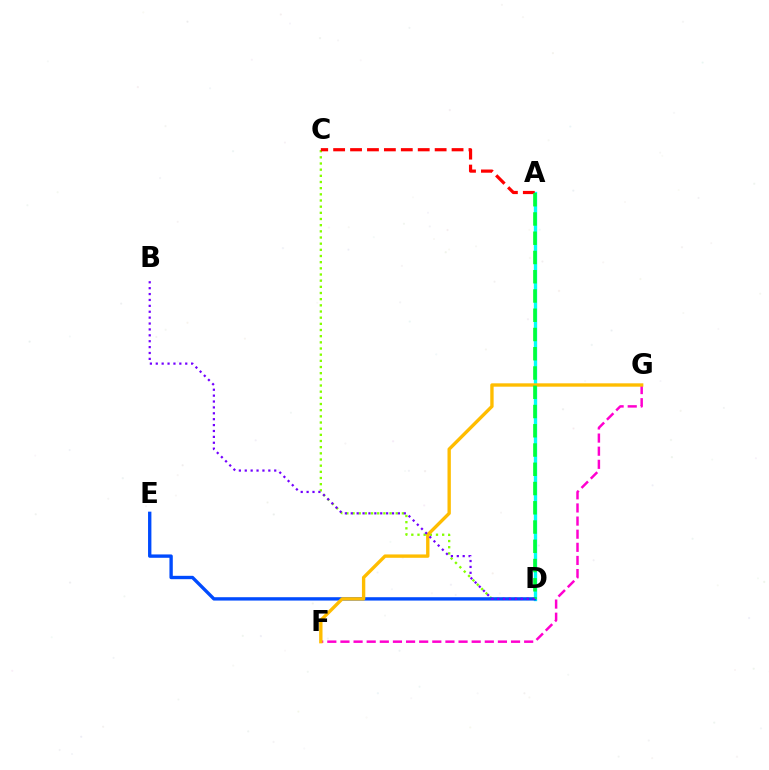{('A', 'D'): [{'color': '#00fff6', 'line_style': 'solid', 'thickness': 2.41}, {'color': '#00ff39', 'line_style': 'dashed', 'thickness': 2.62}], ('C', 'D'): [{'color': '#84ff00', 'line_style': 'dotted', 'thickness': 1.68}], ('A', 'C'): [{'color': '#ff0000', 'line_style': 'dashed', 'thickness': 2.3}], ('D', 'E'): [{'color': '#004bff', 'line_style': 'solid', 'thickness': 2.42}], ('F', 'G'): [{'color': '#ff00cf', 'line_style': 'dashed', 'thickness': 1.78}, {'color': '#ffbd00', 'line_style': 'solid', 'thickness': 2.42}], ('B', 'D'): [{'color': '#7200ff', 'line_style': 'dotted', 'thickness': 1.6}]}